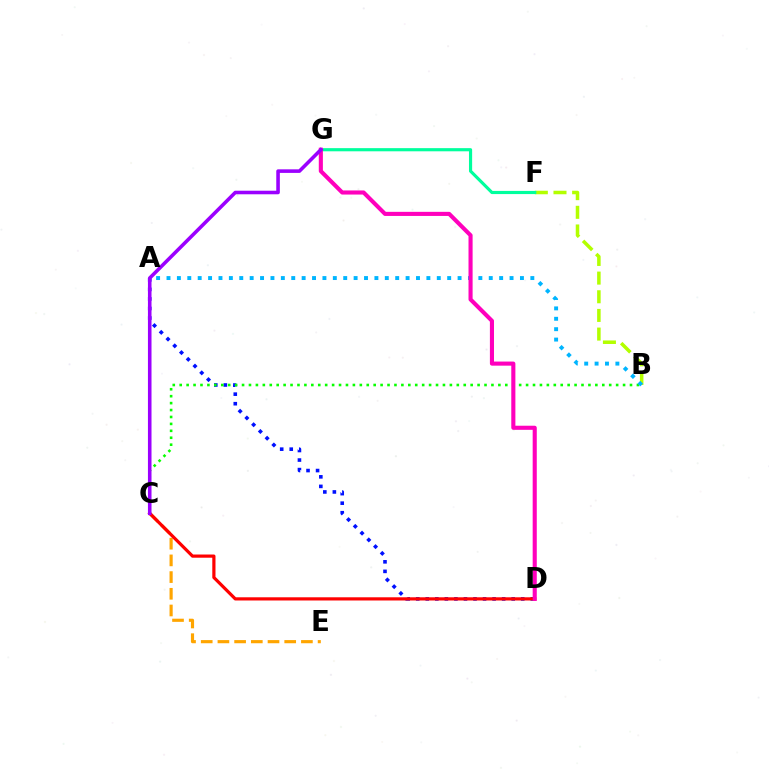{('A', 'D'): [{'color': '#0010ff', 'line_style': 'dotted', 'thickness': 2.59}], ('C', 'E'): [{'color': '#ffa500', 'line_style': 'dashed', 'thickness': 2.27}], ('B', 'F'): [{'color': '#b3ff00', 'line_style': 'dashed', 'thickness': 2.54}], ('B', 'C'): [{'color': '#08ff00', 'line_style': 'dotted', 'thickness': 1.88}], ('A', 'B'): [{'color': '#00b5ff', 'line_style': 'dotted', 'thickness': 2.82}], ('C', 'D'): [{'color': '#ff0000', 'line_style': 'solid', 'thickness': 2.3}], ('F', 'G'): [{'color': '#00ff9d', 'line_style': 'solid', 'thickness': 2.27}], ('D', 'G'): [{'color': '#ff00bd', 'line_style': 'solid', 'thickness': 2.95}], ('C', 'G'): [{'color': '#9b00ff', 'line_style': 'solid', 'thickness': 2.57}]}